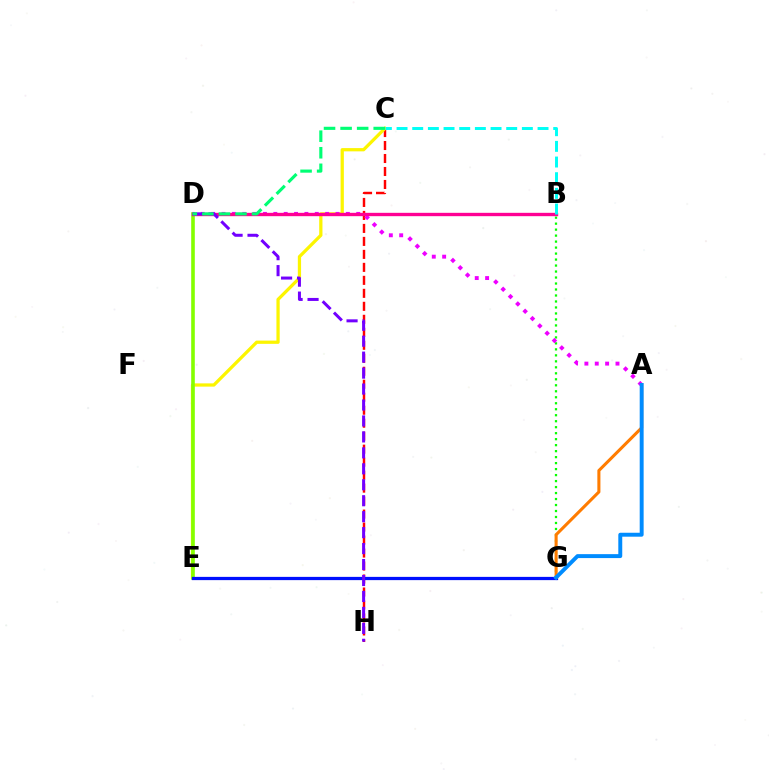{('B', 'G'): [{'color': '#08ff00', 'line_style': 'dotted', 'thickness': 1.63}], ('C', 'H'): [{'color': '#ff0000', 'line_style': 'dashed', 'thickness': 1.76}], ('C', 'E'): [{'color': '#fcf500', 'line_style': 'solid', 'thickness': 2.34}], ('A', 'D'): [{'color': '#ee00ff', 'line_style': 'dotted', 'thickness': 2.82}], ('D', 'E'): [{'color': '#84ff00', 'line_style': 'solid', 'thickness': 2.6}], ('E', 'G'): [{'color': '#0010ff', 'line_style': 'solid', 'thickness': 2.34}], ('B', 'D'): [{'color': '#ff0094', 'line_style': 'solid', 'thickness': 2.41}], ('D', 'H'): [{'color': '#7200ff', 'line_style': 'dashed', 'thickness': 2.17}], ('B', 'C'): [{'color': '#00fff6', 'line_style': 'dashed', 'thickness': 2.13}], ('C', 'D'): [{'color': '#00ff74', 'line_style': 'dashed', 'thickness': 2.25}], ('A', 'G'): [{'color': '#ff7c00', 'line_style': 'solid', 'thickness': 2.21}, {'color': '#008cff', 'line_style': 'solid', 'thickness': 2.83}]}